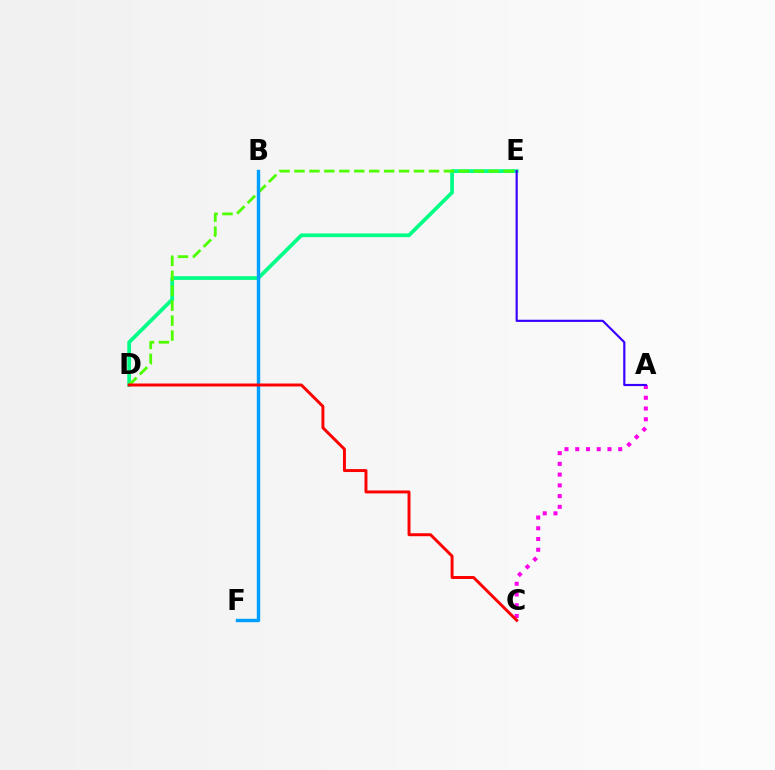{('D', 'E'): [{'color': '#00ff86', 'line_style': 'solid', 'thickness': 2.69}, {'color': '#4fff00', 'line_style': 'dashed', 'thickness': 2.03}], ('A', 'C'): [{'color': '#ff00ed', 'line_style': 'dotted', 'thickness': 2.92}], ('A', 'E'): [{'color': '#3700ff', 'line_style': 'solid', 'thickness': 1.56}], ('B', 'F'): [{'color': '#ffd500', 'line_style': 'dotted', 'thickness': 2.09}, {'color': '#009eff', 'line_style': 'solid', 'thickness': 2.45}], ('C', 'D'): [{'color': '#ff0000', 'line_style': 'solid', 'thickness': 2.13}]}